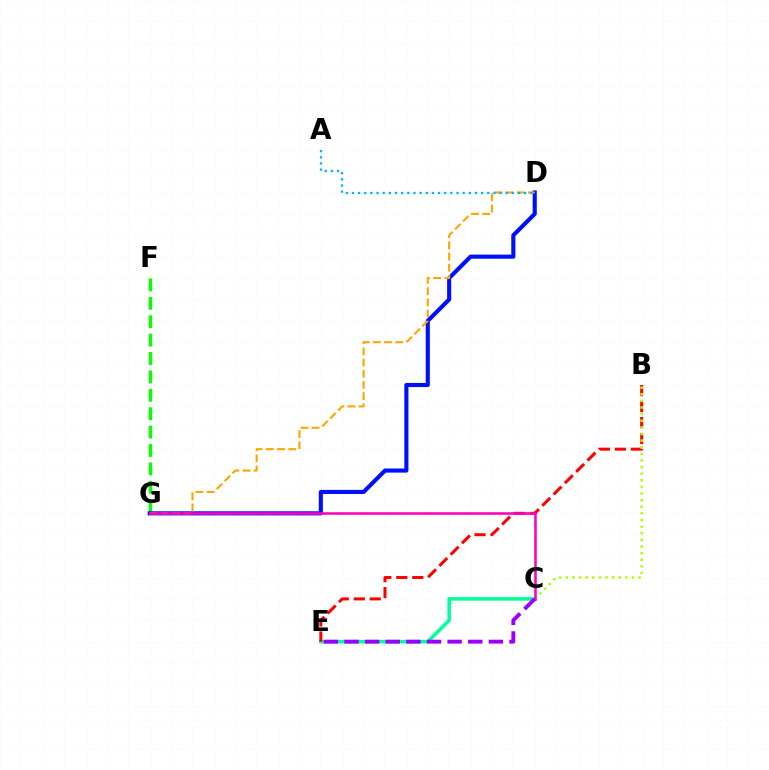{('C', 'E'): [{'color': '#00ff9d', 'line_style': 'solid', 'thickness': 2.56}, {'color': '#9b00ff', 'line_style': 'dashed', 'thickness': 2.8}], ('F', 'G'): [{'color': '#08ff00', 'line_style': 'dashed', 'thickness': 2.5}], ('D', 'G'): [{'color': '#0010ff', 'line_style': 'solid', 'thickness': 2.97}, {'color': '#ffa500', 'line_style': 'dashed', 'thickness': 1.52}], ('A', 'D'): [{'color': '#00b5ff', 'line_style': 'dotted', 'thickness': 1.67}], ('B', 'E'): [{'color': '#ff0000', 'line_style': 'dashed', 'thickness': 2.17}], ('B', 'C'): [{'color': '#b3ff00', 'line_style': 'dotted', 'thickness': 1.8}], ('C', 'G'): [{'color': '#ff00bd', 'line_style': 'solid', 'thickness': 1.84}]}